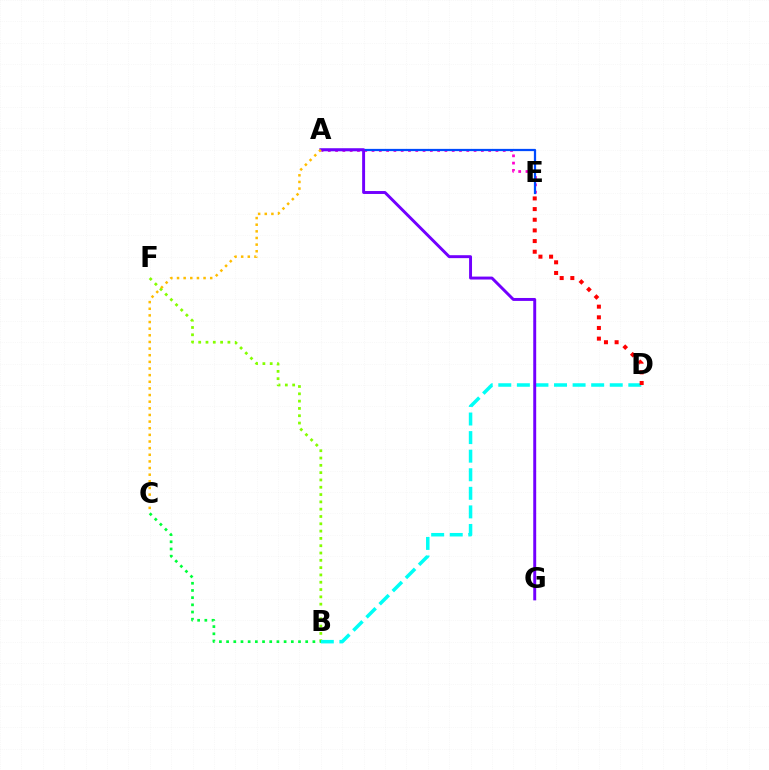{('A', 'E'): [{'color': '#ff00cf', 'line_style': 'dotted', 'thickness': 1.98}, {'color': '#004bff', 'line_style': 'solid', 'thickness': 1.62}], ('B', 'F'): [{'color': '#84ff00', 'line_style': 'dotted', 'thickness': 1.99}], ('B', 'D'): [{'color': '#00fff6', 'line_style': 'dashed', 'thickness': 2.52}], ('D', 'E'): [{'color': '#ff0000', 'line_style': 'dotted', 'thickness': 2.9}], ('A', 'G'): [{'color': '#7200ff', 'line_style': 'solid', 'thickness': 2.11}], ('A', 'C'): [{'color': '#ffbd00', 'line_style': 'dotted', 'thickness': 1.8}], ('B', 'C'): [{'color': '#00ff39', 'line_style': 'dotted', 'thickness': 1.95}]}